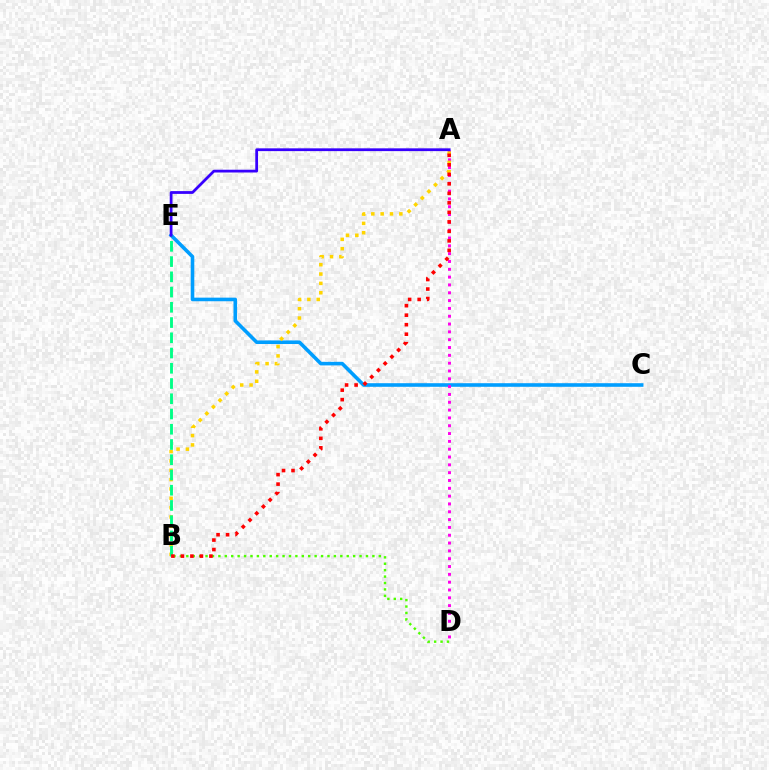{('C', 'E'): [{'color': '#009eff', 'line_style': 'solid', 'thickness': 2.59}], ('A', 'D'): [{'color': '#ff00ed', 'line_style': 'dotted', 'thickness': 2.13}], ('A', 'B'): [{'color': '#ffd500', 'line_style': 'dotted', 'thickness': 2.54}, {'color': '#ff0000', 'line_style': 'dotted', 'thickness': 2.58}], ('B', 'D'): [{'color': '#4fff00', 'line_style': 'dotted', 'thickness': 1.74}], ('B', 'E'): [{'color': '#00ff86', 'line_style': 'dashed', 'thickness': 2.07}], ('A', 'E'): [{'color': '#3700ff', 'line_style': 'solid', 'thickness': 2.0}]}